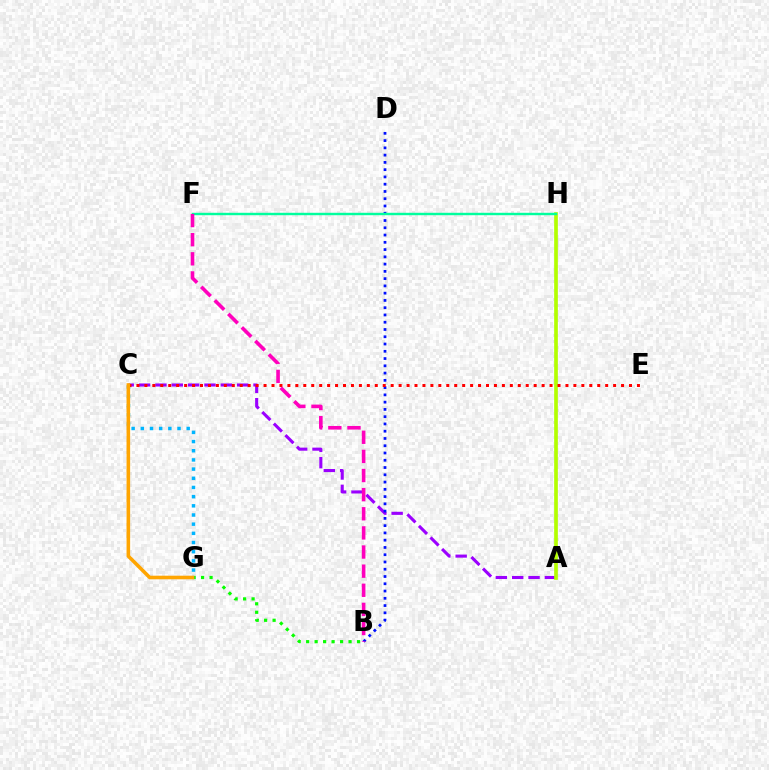{('A', 'C'): [{'color': '#9b00ff', 'line_style': 'dashed', 'thickness': 2.22}], ('B', 'D'): [{'color': '#0010ff', 'line_style': 'dotted', 'thickness': 1.97}], ('A', 'H'): [{'color': '#b3ff00', 'line_style': 'solid', 'thickness': 2.65}], ('C', 'G'): [{'color': '#00b5ff', 'line_style': 'dotted', 'thickness': 2.49}, {'color': '#ffa500', 'line_style': 'solid', 'thickness': 2.59}], ('C', 'E'): [{'color': '#ff0000', 'line_style': 'dotted', 'thickness': 2.16}], ('F', 'H'): [{'color': '#00ff9d', 'line_style': 'solid', 'thickness': 1.74}], ('B', 'G'): [{'color': '#08ff00', 'line_style': 'dotted', 'thickness': 2.3}], ('B', 'F'): [{'color': '#ff00bd', 'line_style': 'dashed', 'thickness': 2.6}]}